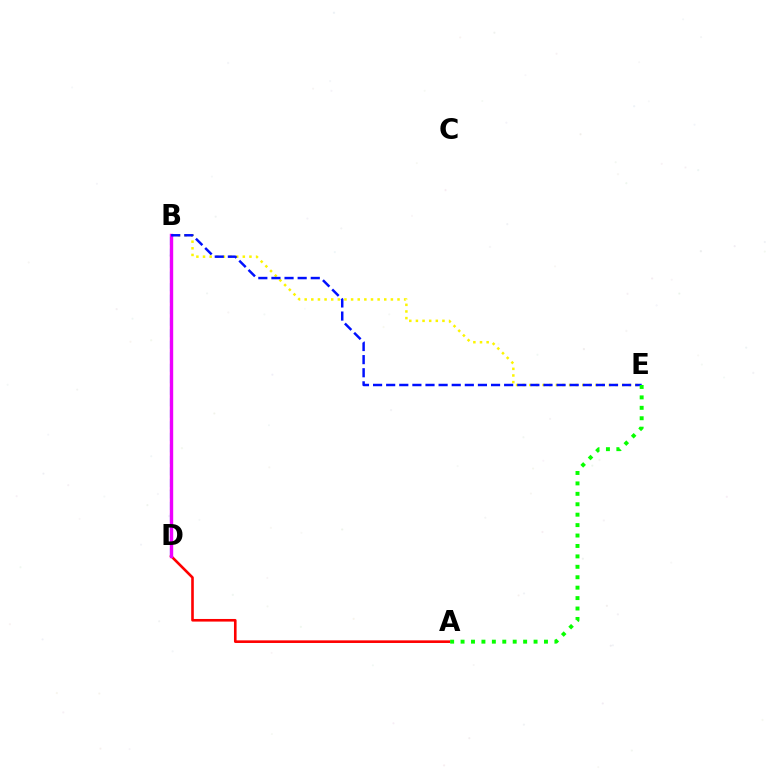{('B', 'E'): [{'color': '#fcf500', 'line_style': 'dotted', 'thickness': 1.8}, {'color': '#0010ff', 'line_style': 'dashed', 'thickness': 1.78}], ('A', 'D'): [{'color': '#ff0000', 'line_style': 'solid', 'thickness': 1.88}], ('B', 'D'): [{'color': '#00fff6', 'line_style': 'dashed', 'thickness': 1.56}, {'color': '#ee00ff', 'line_style': 'solid', 'thickness': 2.44}], ('A', 'E'): [{'color': '#08ff00', 'line_style': 'dotted', 'thickness': 2.83}]}